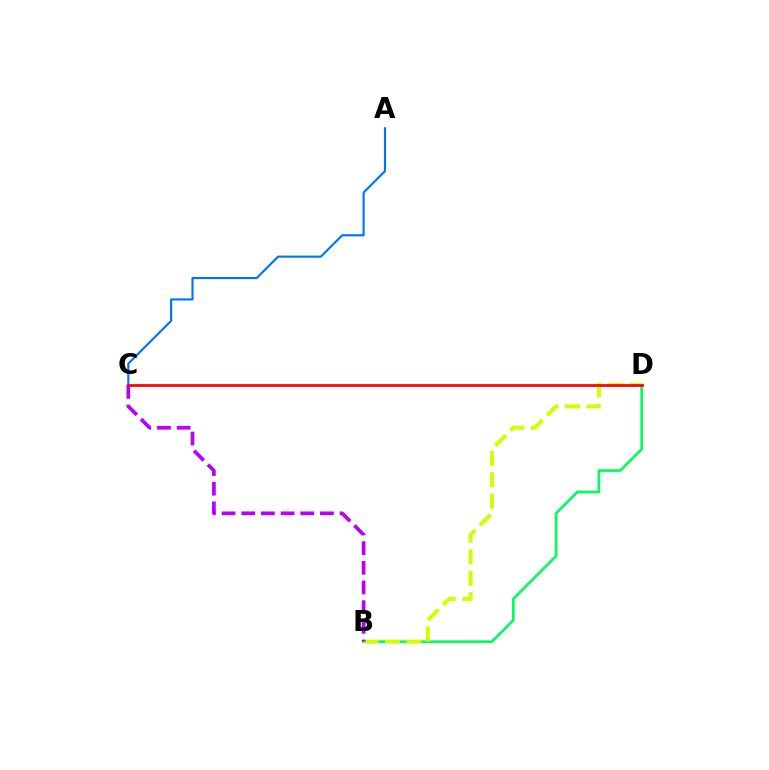{('A', 'C'): [{'color': '#0074ff', 'line_style': 'solid', 'thickness': 1.54}], ('B', 'D'): [{'color': '#00ff5c', 'line_style': 'solid', 'thickness': 1.92}, {'color': '#d1ff00', 'line_style': 'dashed', 'thickness': 2.92}], ('B', 'C'): [{'color': '#b900ff', 'line_style': 'dashed', 'thickness': 2.67}], ('C', 'D'): [{'color': '#ff0000', 'line_style': 'solid', 'thickness': 1.96}]}